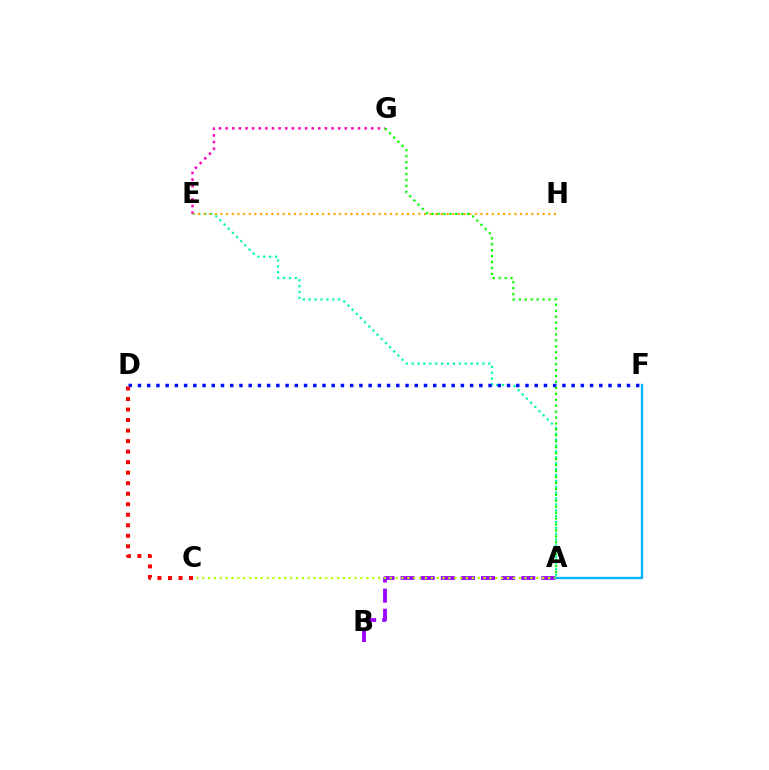{('A', 'E'): [{'color': '#00ff9d', 'line_style': 'dotted', 'thickness': 1.6}], ('A', 'B'): [{'color': '#9b00ff', 'line_style': 'dashed', 'thickness': 2.73}], ('E', 'G'): [{'color': '#ff00bd', 'line_style': 'dotted', 'thickness': 1.8}], ('D', 'F'): [{'color': '#0010ff', 'line_style': 'dotted', 'thickness': 2.51}], ('E', 'H'): [{'color': '#ffa500', 'line_style': 'dotted', 'thickness': 1.54}], ('A', 'C'): [{'color': '#b3ff00', 'line_style': 'dotted', 'thickness': 1.59}], ('A', 'F'): [{'color': '#00b5ff', 'line_style': 'solid', 'thickness': 1.7}], ('C', 'D'): [{'color': '#ff0000', 'line_style': 'dotted', 'thickness': 2.86}], ('A', 'G'): [{'color': '#08ff00', 'line_style': 'dotted', 'thickness': 1.61}]}